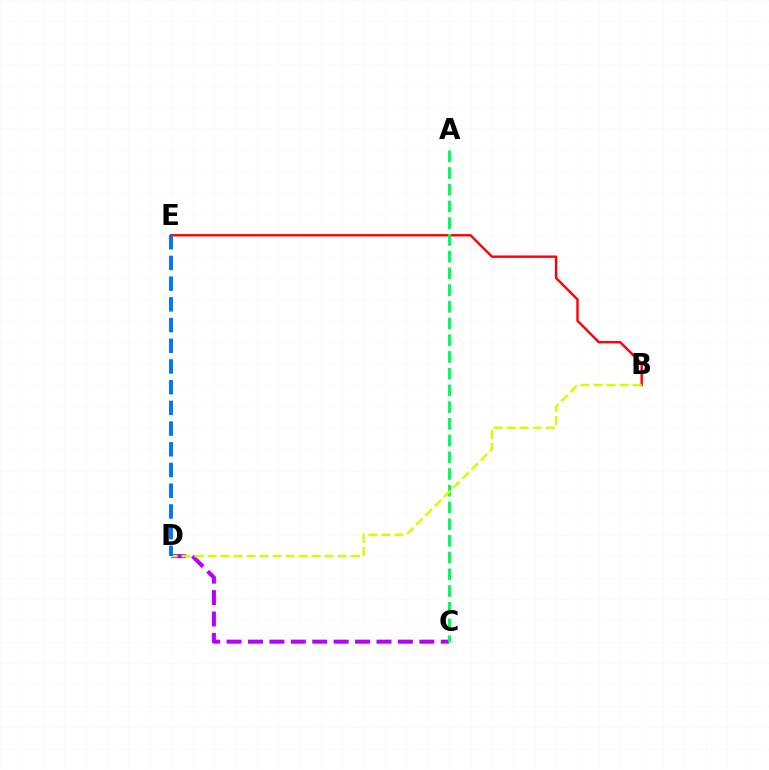{('B', 'E'): [{'color': '#ff0000', 'line_style': 'solid', 'thickness': 1.72}], ('C', 'D'): [{'color': '#b900ff', 'line_style': 'dashed', 'thickness': 2.91}], ('A', 'C'): [{'color': '#00ff5c', 'line_style': 'dashed', 'thickness': 2.27}], ('B', 'D'): [{'color': '#d1ff00', 'line_style': 'dashed', 'thickness': 1.77}], ('D', 'E'): [{'color': '#0074ff', 'line_style': 'dashed', 'thickness': 2.81}]}